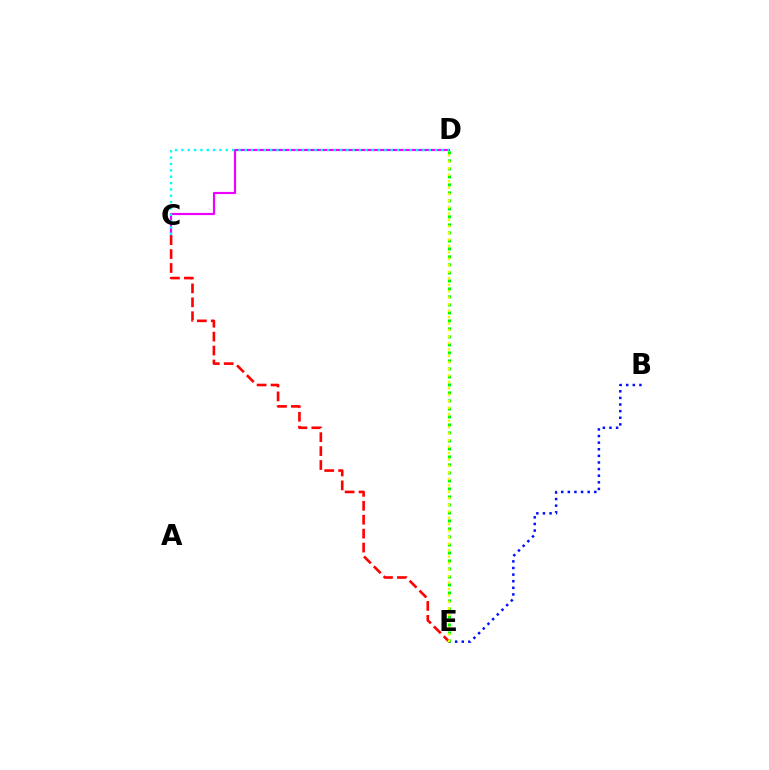{('C', 'D'): [{'color': '#ee00ff', 'line_style': 'solid', 'thickness': 1.57}, {'color': '#00fff6', 'line_style': 'dotted', 'thickness': 1.72}], ('B', 'E'): [{'color': '#0010ff', 'line_style': 'dotted', 'thickness': 1.8}], ('D', 'E'): [{'color': '#08ff00', 'line_style': 'dotted', 'thickness': 2.17}, {'color': '#fcf500', 'line_style': 'dotted', 'thickness': 1.76}], ('C', 'E'): [{'color': '#ff0000', 'line_style': 'dashed', 'thickness': 1.89}]}